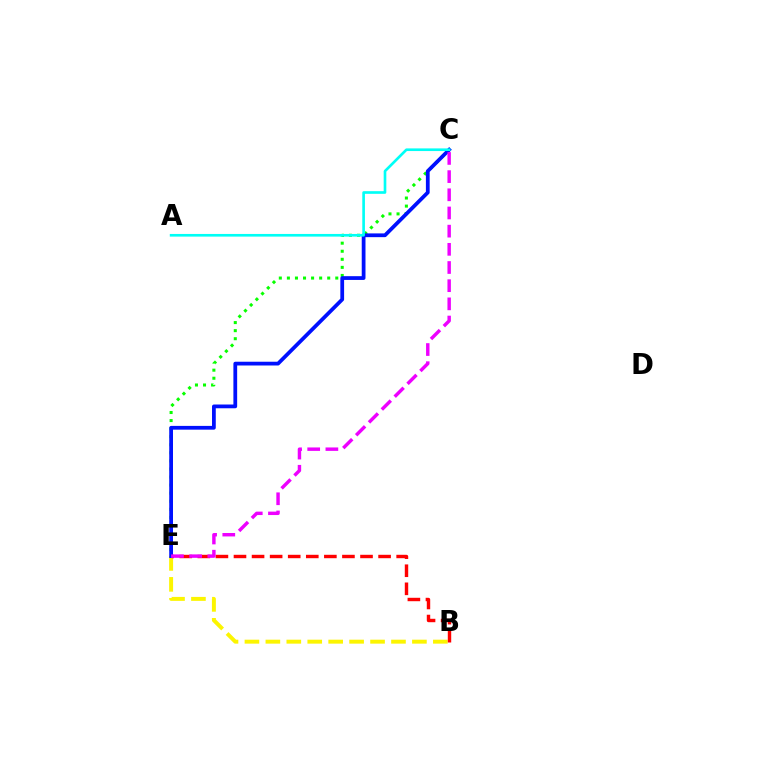{('B', 'E'): [{'color': '#fcf500', 'line_style': 'dashed', 'thickness': 2.84}, {'color': '#ff0000', 'line_style': 'dashed', 'thickness': 2.46}], ('C', 'E'): [{'color': '#08ff00', 'line_style': 'dotted', 'thickness': 2.19}, {'color': '#0010ff', 'line_style': 'solid', 'thickness': 2.71}, {'color': '#ee00ff', 'line_style': 'dashed', 'thickness': 2.47}], ('A', 'C'): [{'color': '#00fff6', 'line_style': 'solid', 'thickness': 1.91}]}